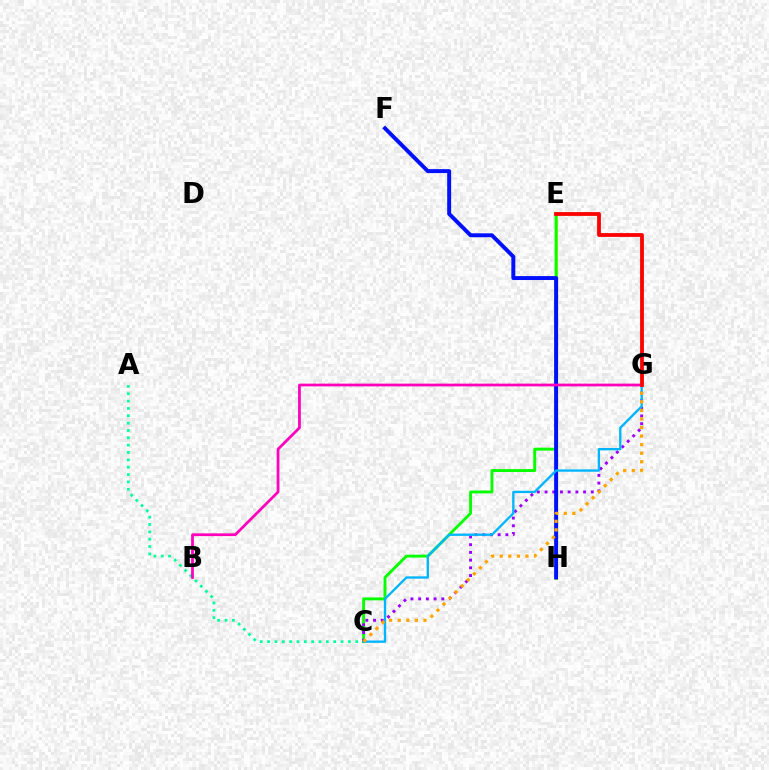{('E', 'H'): [{'color': '#b3ff00', 'line_style': 'solid', 'thickness': 2.28}], ('C', 'E'): [{'color': '#08ff00', 'line_style': 'solid', 'thickness': 2.09}], ('C', 'G'): [{'color': '#9b00ff', 'line_style': 'dotted', 'thickness': 2.1}, {'color': '#00b5ff', 'line_style': 'solid', 'thickness': 1.68}, {'color': '#ffa500', 'line_style': 'dotted', 'thickness': 2.33}], ('F', 'H'): [{'color': '#0010ff', 'line_style': 'solid', 'thickness': 2.84}], ('A', 'C'): [{'color': '#00ff9d', 'line_style': 'dotted', 'thickness': 2.0}], ('B', 'G'): [{'color': '#ff00bd', 'line_style': 'solid', 'thickness': 1.98}], ('E', 'G'): [{'color': '#ff0000', 'line_style': 'solid', 'thickness': 2.74}]}